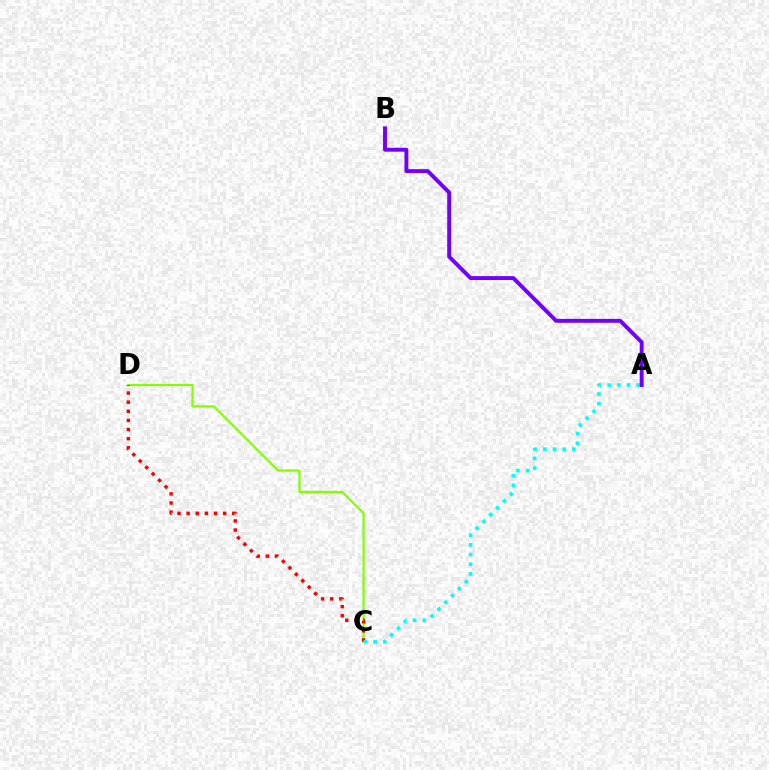{('C', 'D'): [{'color': '#84ff00', 'line_style': 'solid', 'thickness': 1.58}, {'color': '#ff0000', 'line_style': 'dotted', 'thickness': 2.48}], ('A', 'C'): [{'color': '#00fff6', 'line_style': 'dotted', 'thickness': 2.63}], ('A', 'B'): [{'color': '#7200ff', 'line_style': 'solid', 'thickness': 2.81}]}